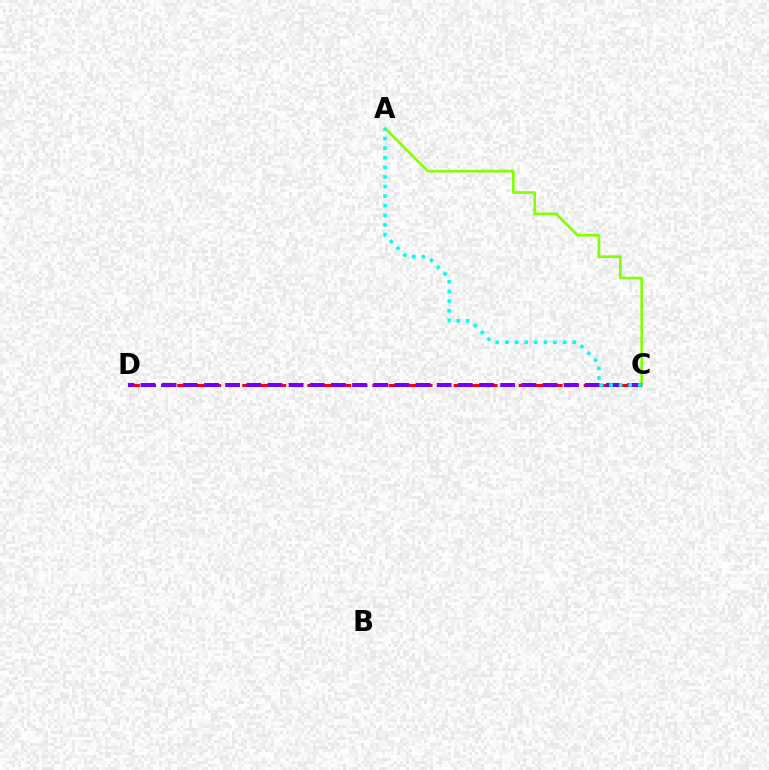{('C', 'D'): [{'color': '#ff0000', 'line_style': 'dashed', 'thickness': 2.21}, {'color': '#7200ff', 'line_style': 'dashed', 'thickness': 2.87}], ('A', 'C'): [{'color': '#84ff00', 'line_style': 'solid', 'thickness': 1.89}, {'color': '#00fff6', 'line_style': 'dotted', 'thickness': 2.61}]}